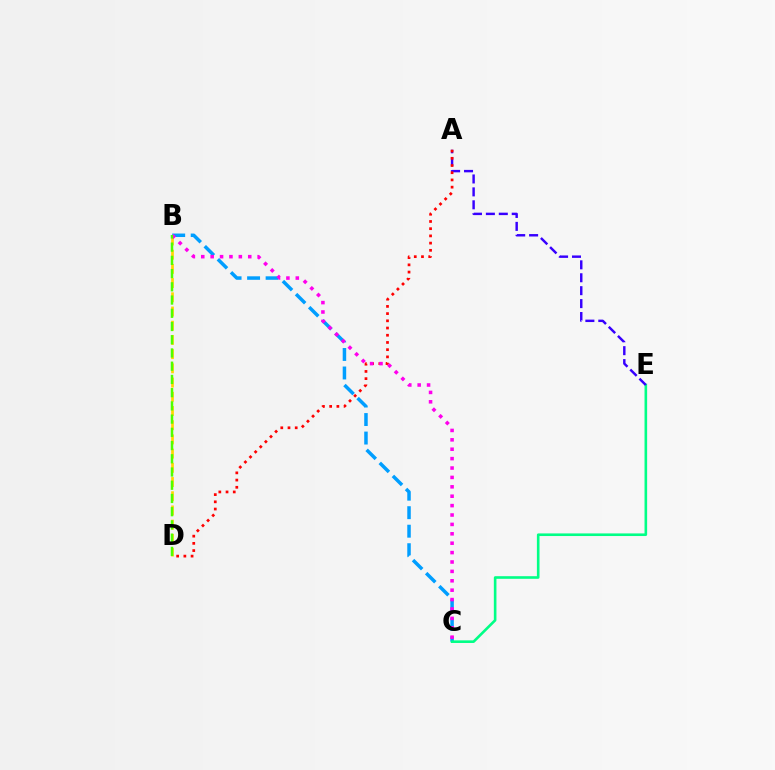{('B', 'C'): [{'color': '#009eff', 'line_style': 'dashed', 'thickness': 2.51}, {'color': '#ff00ed', 'line_style': 'dotted', 'thickness': 2.55}], ('B', 'D'): [{'color': '#ffd500', 'line_style': 'dashed', 'thickness': 1.93}, {'color': '#4fff00', 'line_style': 'dashed', 'thickness': 1.8}], ('C', 'E'): [{'color': '#00ff86', 'line_style': 'solid', 'thickness': 1.88}], ('A', 'E'): [{'color': '#3700ff', 'line_style': 'dashed', 'thickness': 1.76}], ('A', 'D'): [{'color': '#ff0000', 'line_style': 'dotted', 'thickness': 1.96}]}